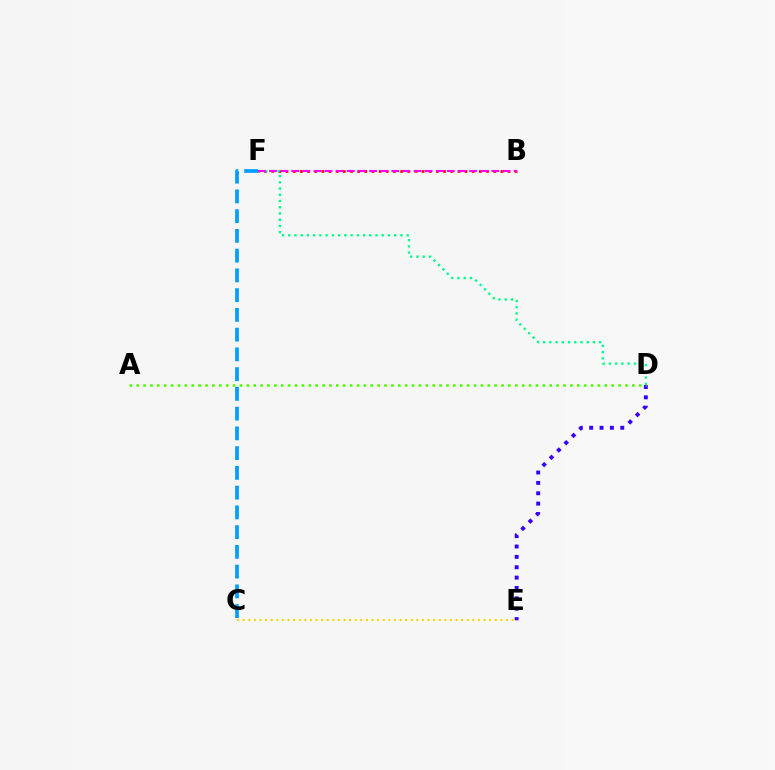{('B', 'F'): [{'color': '#ff0000', 'line_style': 'dotted', 'thickness': 1.95}, {'color': '#ff00ed', 'line_style': 'dashed', 'thickness': 1.51}], ('D', 'F'): [{'color': '#00ff86', 'line_style': 'dotted', 'thickness': 1.69}], ('D', 'E'): [{'color': '#3700ff', 'line_style': 'dotted', 'thickness': 2.82}], ('C', 'E'): [{'color': '#ffd500', 'line_style': 'dotted', 'thickness': 1.52}], ('A', 'D'): [{'color': '#4fff00', 'line_style': 'dotted', 'thickness': 1.87}], ('C', 'F'): [{'color': '#009eff', 'line_style': 'dashed', 'thickness': 2.68}]}